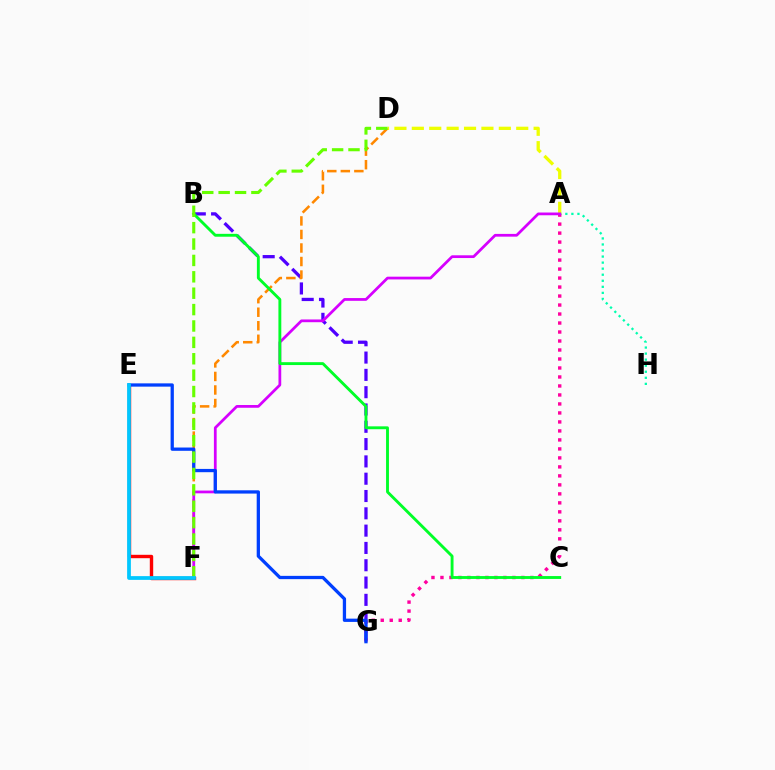{('A', 'H'): [{'color': '#00ffaf', 'line_style': 'dotted', 'thickness': 1.64}], ('E', 'F'): [{'color': '#ff0000', 'line_style': 'solid', 'thickness': 2.45}, {'color': '#00c7ff', 'line_style': 'solid', 'thickness': 2.7}], ('B', 'G'): [{'color': '#4f00ff', 'line_style': 'dashed', 'thickness': 2.35}], ('A', 'G'): [{'color': '#ff00a0', 'line_style': 'dotted', 'thickness': 2.44}], ('D', 'F'): [{'color': '#ff8800', 'line_style': 'dashed', 'thickness': 1.84}, {'color': '#66ff00', 'line_style': 'dashed', 'thickness': 2.23}], ('A', 'D'): [{'color': '#eeff00', 'line_style': 'dashed', 'thickness': 2.36}], ('A', 'F'): [{'color': '#d600ff', 'line_style': 'solid', 'thickness': 1.98}], ('E', 'G'): [{'color': '#003fff', 'line_style': 'solid', 'thickness': 2.36}], ('B', 'C'): [{'color': '#00ff27', 'line_style': 'solid', 'thickness': 2.07}]}